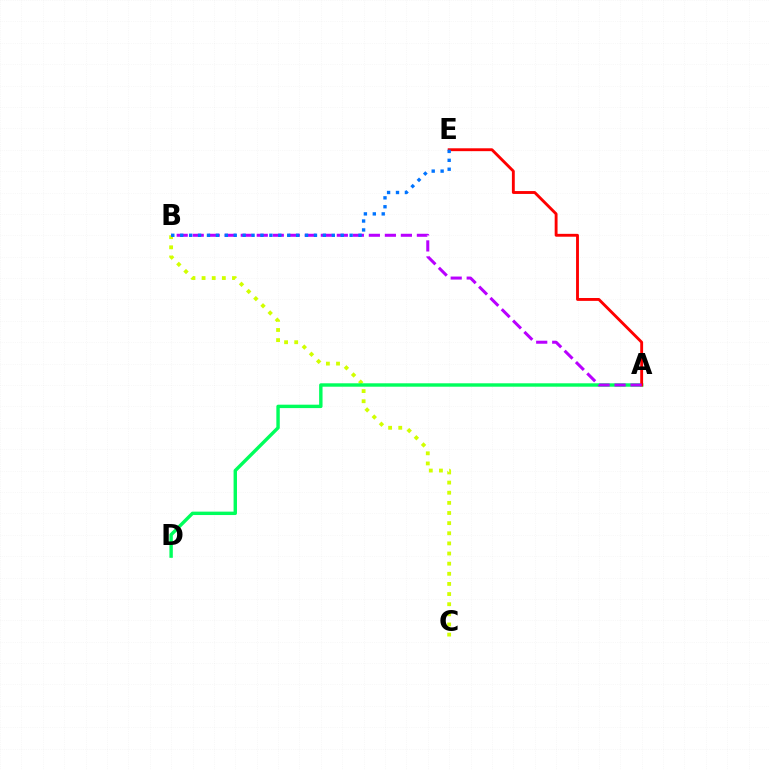{('B', 'C'): [{'color': '#d1ff00', 'line_style': 'dotted', 'thickness': 2.75}], ('A', 'D'): [{'color': '#00ff5c', 'line_style': 'solid', 'thickness': 2.46}], ('A', 'E'): [{'color': '#ff0000', 'line_style': 'solid', 'thickness': 2.07}], ('A', 'B'): [{'color': '#b900ff', 'line_style': 'dashed', 'thickness': 2.18}], ('B', 'E'): [{'color': '#0074ff', 'line_style': 'dotted', 'thickness': 2.42}]}